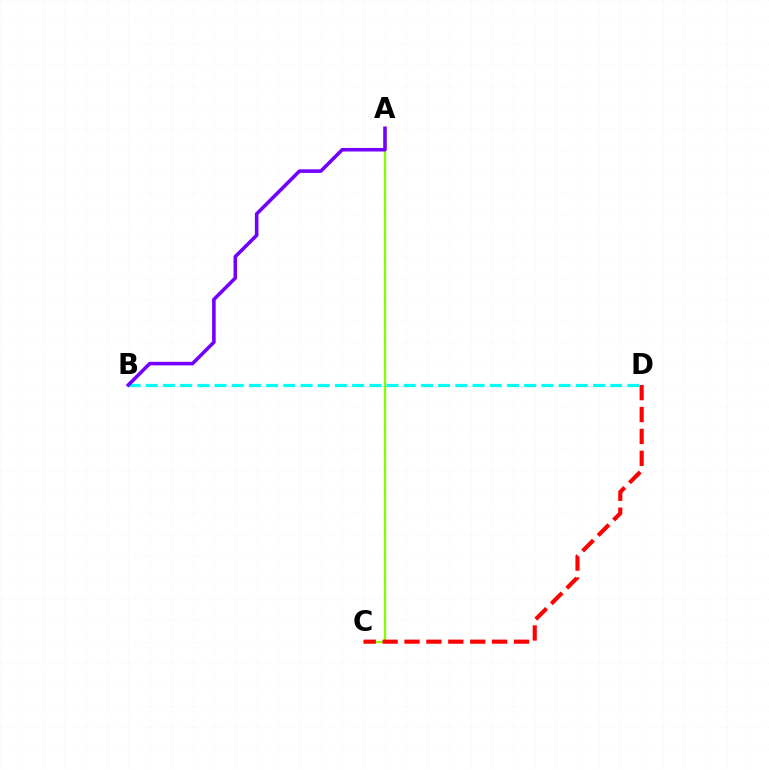{('A', 'C'): [{'color': '#84ff00', 'line_style': 'solid', 'thickness': 1.66}], ('B', 'D'): [{'color': '#00fff6', 'line_style': 'dashed', 'thickness': 2.34}], ('A', 'B'): [{'color': '#7200ff', 'line_style': 'solid', 'thickness': 2.57}], ('C', 'D'): [{'color': '#ff0000', 'line_style': 'dashed', 'thickness': 2.97}]}